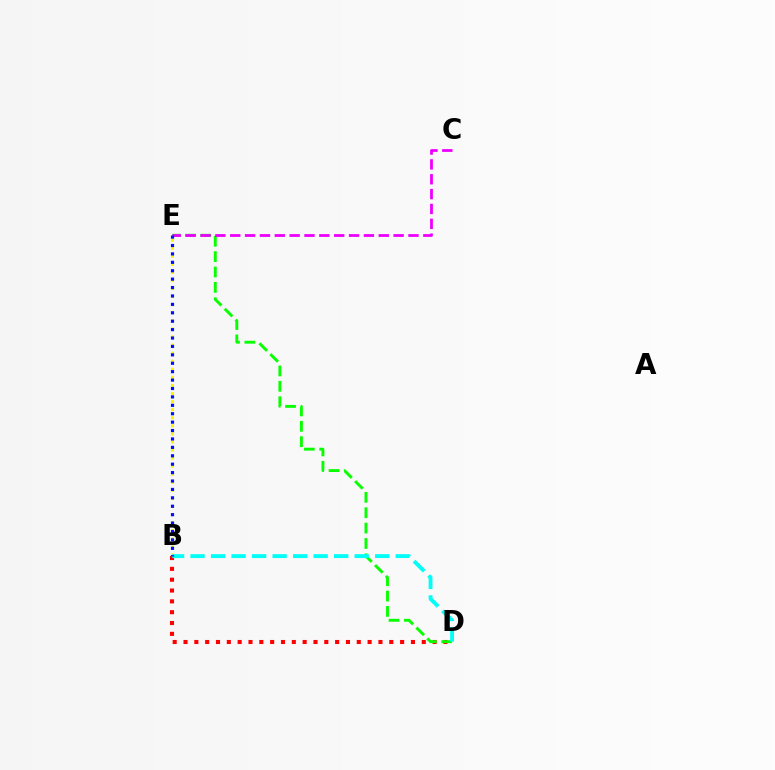{('B', 'D'): [{'color': '#ff0000', 'line_style': 'dotted', 'thickness': 2.94}, {'color': '#00fff6', 'line_style': 'dashed', 'thickness': 2.79}], ('B', 'E'): [{'color': '#fcf500', 'line_style': 'dotted', 'thickness': 2.19}, {'color': '#0010ff', 'line_style': 'dotted', 'thickness': 2.29}], ('D', 'E'): [{'color': '#08ff00', 'line_style': 'dashed', 'thickness': 2.09}], ('C', 'E'): [{'color': '#ee00ff', 'line_style': 'dashed', 'thickness': 2.02}]}